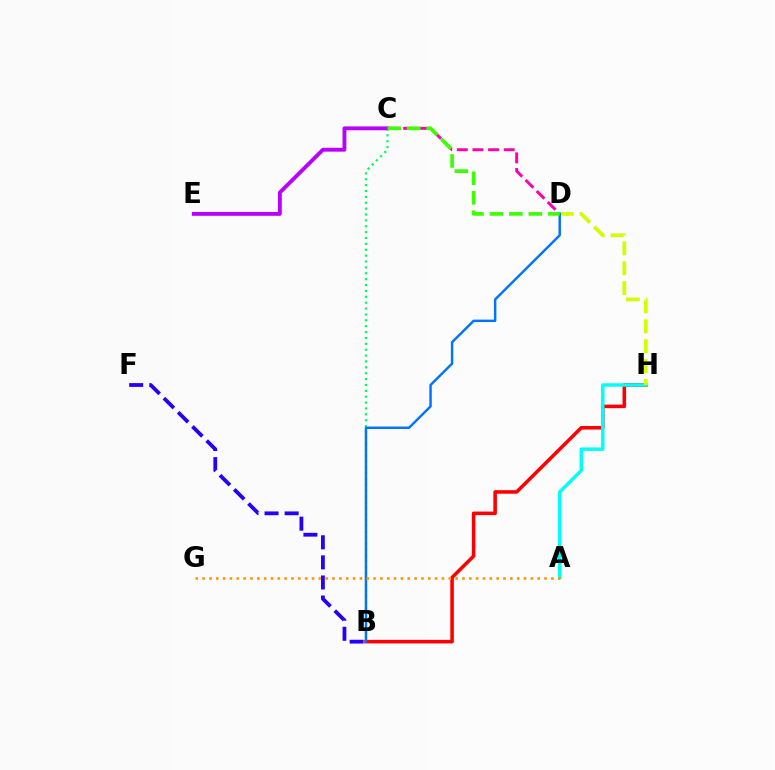{('B', 'H'): [{'color': '#ff0000', 'line_style': 'solid', 'thickness': 2.56}], ('C', 'D'): [{'color': '#ff00ac', 'line_style': 'dashed', 'thickness': 2.12}, {'color': '#3dff00', 'line_style': 'dashed', 'thickness': 2.64}], ('B', 'F'): [{'color': '#2500ff', 'line_style': 'dashed', 'thickness': 2.73}], ('B', 'C'): [{'color': '#00ff5c', 'line_style': 'dotted', 'thickness': 1.6}], ('A', 'H'): [{'color': '#00fff6', 'line_style': 'solid', 'thickness': 2.48}], ('D', 'H'): [{'color': '#d1ff00', 'line_style': 'dashed', 'thickness': 2.7}], ('B', 'D'): [{'color': '#0074ff', 'line_style': 'solid', 'thickness': 1.76}], ('C', 'E'): [{'color': '#b900ff', 'line_style': 'solid', 'thickness': 2.77}], ('A', 'G'): [{'color': '#ff9400', 'line_style': 'dotted', 'thickness': 1.86}]}